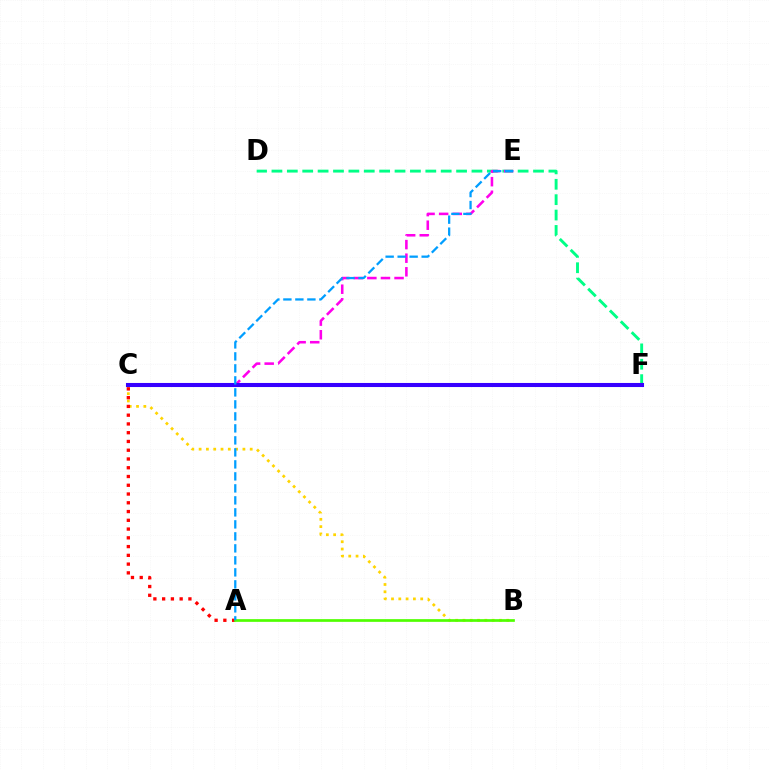{('D', 'F'): [{'color': '#00ff86', 'line_style': 'dashed', 'thickness': 2.09}], ('C', 'E'): [{'color': '#ff00ed', 'line_style': 'dashed', 'thickness': 1.85}], ('B', 'C'): [{'color': '#ffd500', 'line_style': 'dotted', 'thickness': 1.98}], ('A', 'C'): [{'color': '#ff0000', 'line_style': 'dotted', 'thickness': 2.38}], ('C', 'F'): [{'color': '#3700ff', 'line_style': 'solid', 'thickness': 2.93}], ('A', 'B'): [{'color': '#4fff00', 'line_style': 'solid', 'thickness': 1.94}], ('A', 'E'): [{'color': '#009eff', 'line_style': 'dashed', 'thickness': 1.63}]}